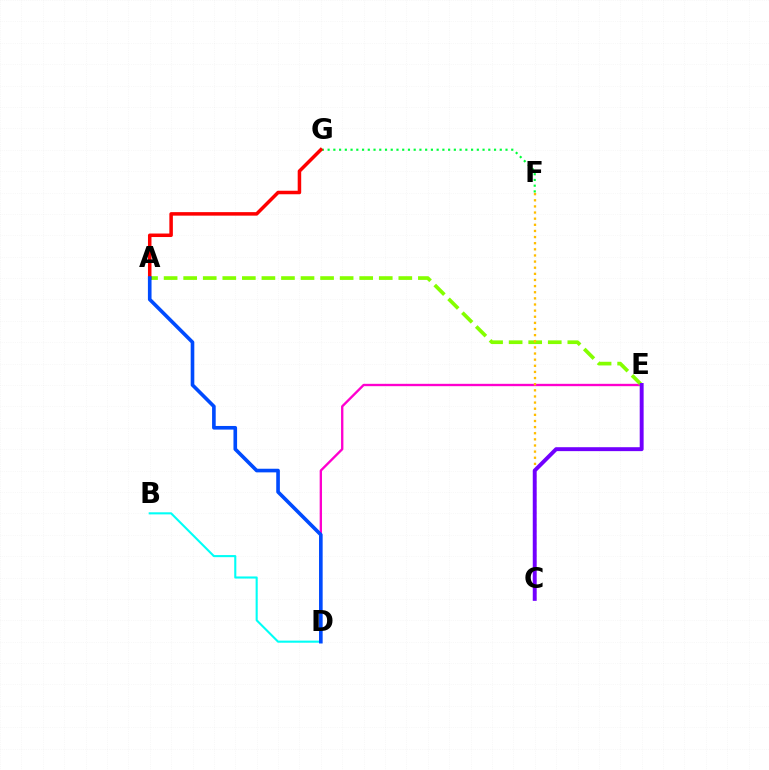{('D', 'E'): [{'color': '#ff00cf', 'line_style': 'solid', 'thickness': 1.69}], ('B', 'D'): [{'color': '#00fff6', 'line_style': 'solid', 'thickness': 1.51}], ('F', 'G'): [{'color': '#00ff39', 'line_style': 'dotted', 'thickness': 1.56}], ('A', 'E'): [{'color': '#84ff00', 'line_style': 'dashed', 'thickness': 2.66}], ('C', 'F'): [{'color': '#ffbd00', 'line_style': 'dotted', 'thickness': 1.67}], ('C', 'E'): [{'color': '#7200ff', 'line_style': 'solid', 'thickness': 2.82}], ('A', 'G'): [{'color': '#ff0000', 'line_style': 'solid', 'thickness': 2.53}], ('A', 'D'): [{'color': '#004bff', 'line_style': 'solid', 'thickness': 2.61}]}